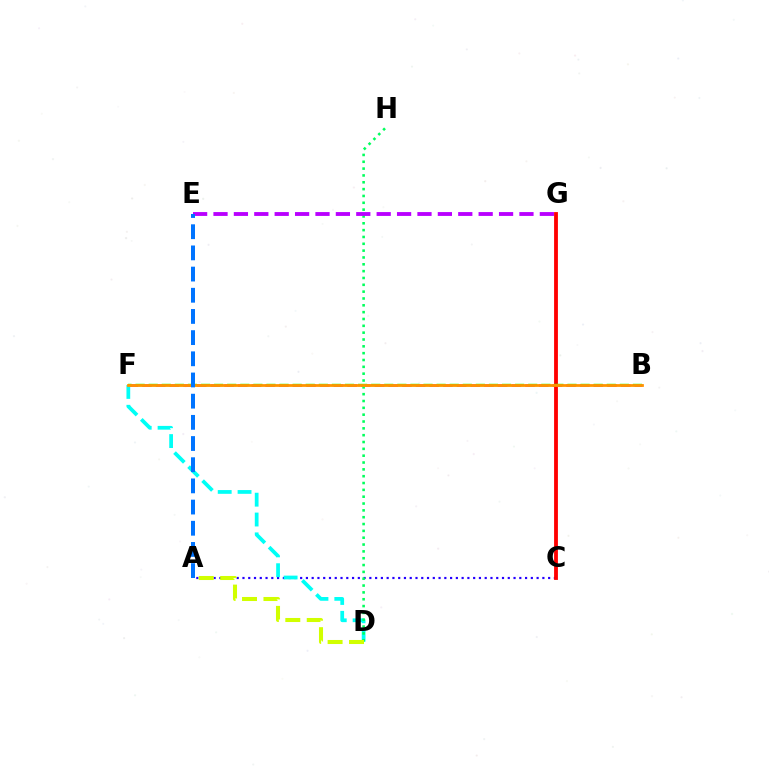{('B', 'F'): [{'color': '#ff00ac', 'line_style': 'dashed', 'thickness': 1.86}, {'color': '#3dff00', 'line_style': 'dashed', 'thickness': 1.78}, {'color': '#ff9400', 'line_style': 'solid', 'thickness': 1.99}], ('A', 'C'): [{'color': '#2500ff', 'line_style': 'dotted', 'thickness': 1.57}], ('C', 'G'): [{'color': '#ff0000', 'line_style': 'solid', 'thickness': 2.75}], ('D', 'F'): [{'color': '#00fff6', 'line_style': 'dashed', 'thickness': 2.7}], ('D', 'H'): [{'color': '#00ff5c', 'line_style': 'dotted', 'thickness': 1.86}], ('A', 'D'): [{'color': '#d1ff00', 'line_style': 'dashed', 'thickness': 2.91}], ('E', 'G'): [{'color': '#b900ff', 'line_style': 'dashed', 'thickness': 2.77}], ('A', 'E'): [{'color': '#0074ff', 'line_style': 'dashed', 'thickness': 2.88}]}